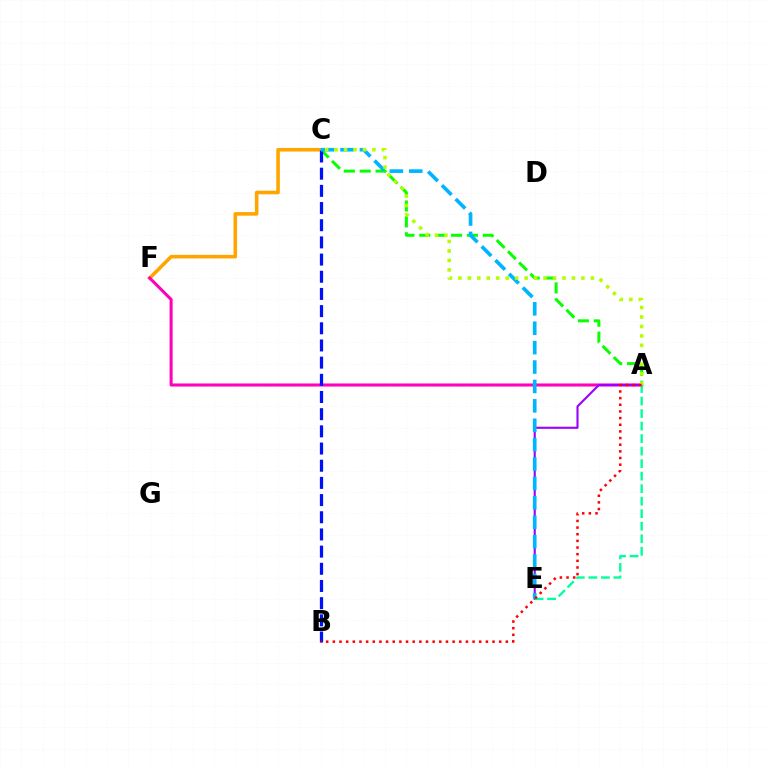{('C', 'F'): [{'color': '#ffa500', 'line_style': 'solid', 'thickness': 2.59}], ('A', 'C'): [{'color': '#08ff00', 'line_style': 'dashed', 'thickness': 2.16}, {'color': '#b3ff00', 'line_style': 'dotted', 'thickness': 2.57}], ('A', 'F'): [{'color': '#ff00bd', 'line_style': 'solid', 'thickness': 2.21}], ('A', 'E'): [{'color': '#9b00ff', 'line_style': 'solid', 'thickness': 1.52}, {'color': '#00ff9d', 'line_style': 'dashed', 'thickness': 1.7}], ('B', 'C'): [{'color': '#0010ff', 'line_style': 'dashed', 'thickness': 2.33}], ('C', 'E'): [{'color': '#00b5ff', 'line_style': 'dashed', 'thickness': 2.64}], ('A', 'B'): [{'color': '#ff0000', 'line_style': 'dotted', 'thickness': 1.81}]}